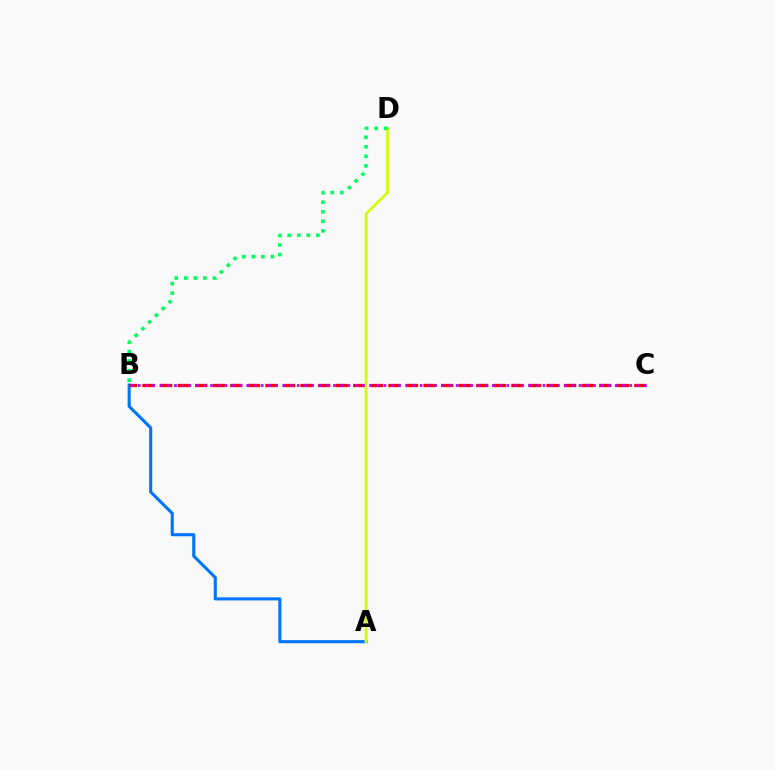{('A', 'B'): [{'color': '#0074ff', 'line_style': 'solid', 'thickness': 2.22}], ('B', 'C'): [{'color': '#ff0000', 'line_style': 'dashed', 'thickness': 2.39}, {'color': '#b900ff', 'line_style': 'dotted', 'thickness': 1.96}], ('A', 'D'): [{'color': '#d1ff00', 'line_style': 'solid', 'thickness': 1.9}], ('B', 'D'): [{'color': '#00ff5c', 'line_style': 'dotted', 'thickness': 2.59}]}